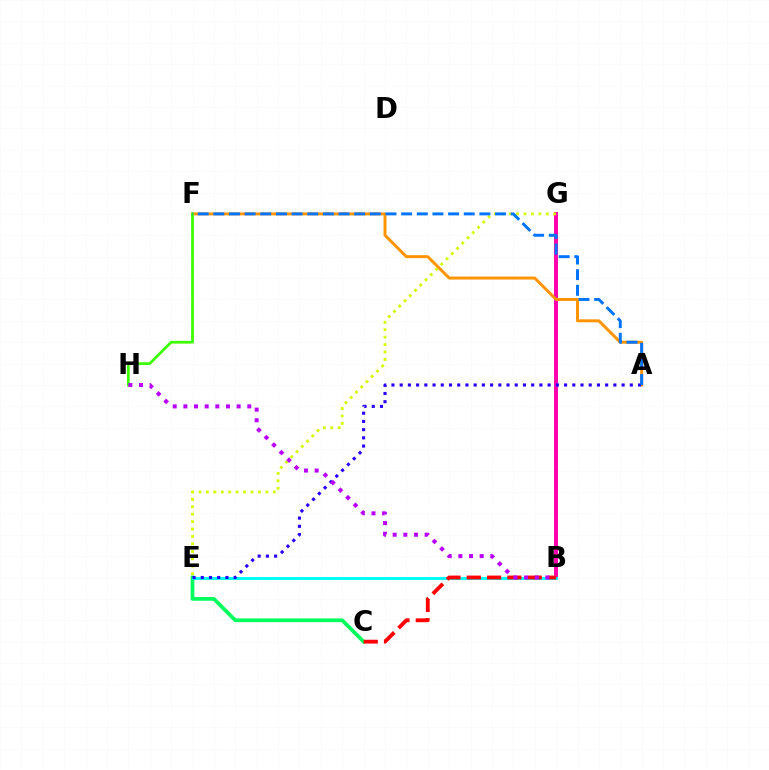{('C', 'E'): [{'color': '#00ff5c', 'line_style': 'solid', 'thickness': 2.69}], ('B', 'G'): [{'color': '#ff00ac', 'line_style': 'solid', 'thickness': 2.85}], ('A', 'F'): [{'color': '#ff9400', 'line_style': 'solid', 'thickness': 2.13}, {'color': '#0074ff', 'line_style': 'dashed', 'thickness': 2.13}], ('E', 'G'): [{'color': '#d1ff00', 'line_style': 'dotted', 'thickness': 2.02}], ('B', 'E'): [{'color': '#00fff6', 'line_style': 'solid', 'thickness': 2.17}], ('B', 'C'): [{'color': '#ff0000', 'line_style': 'dashed', 'thickness': 2.76}], ('A', 'E'): [{'color': '#2500ff', 'line_style': 'dotted', 'thickness': 2.23}], ('F', 'H'): [{'color': '#3dff00', 'line_style': 'solid', 'thickness': 1.98}], ('B', 'H'): [{'color': '#b900ff', 'line_style': 'dotted', 'thickness': 2.89}]}